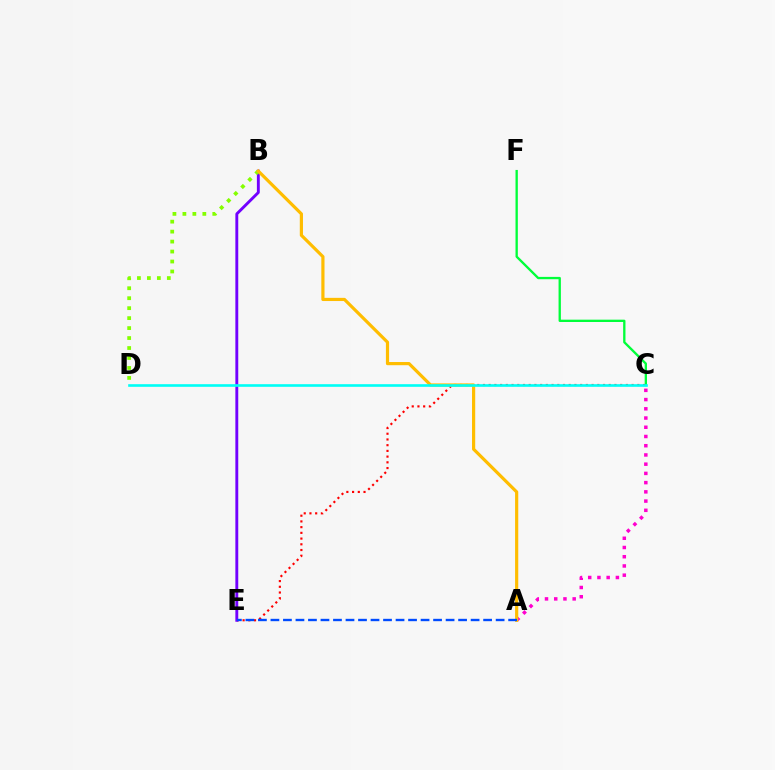{('C', 'E'): [{'color': '#ff0000', 'line_style': 'dotted', 'thickness': 1.55}], ('B', 'E'): [{'color': '#7200ff', 'line_style': 'solid', 'thickness': 2.08}], ('A', 'C'): [{'color': '#ff00cf', 'line_style': 'dotted', 'thickness': 2.51}], ('B', 'D'): [{'color': '#84ff00', 'line_style': 'dotted', 'thickness': 2.71}], ('A', 'B'): [{'color': '#ffbd00', 'line_style': 'solid', 'thickness': 2.29}], ('C', 'F'): [{'color': '#00ff39', 'line_style': 'solid', 'thickness': 1.67}], ('C', 'D'): [{'color': '#00fff6', 'line_style': 'solid', 'thickness': 1.89}], ('A', 'E'): [{'color': '#004bff', 'line_style': 'dashed', 'thickness': 1.7}]}